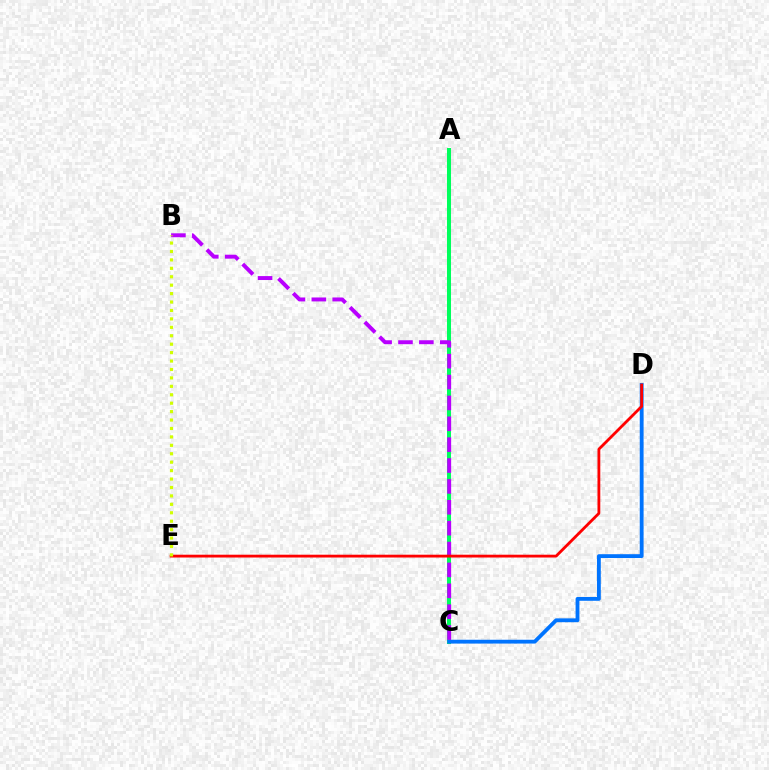{('A', 'C'): [{'color': '#00ff5c', 'line_style': 'solid', 'thickness': 2.9}], ('C', 'D'): [{'color': '#0074ff', 'line_style': 'solid', 'thickness': 2.75}], ('B', 'C'): [{'color': '#b900ff', 'line_style': 'dashed', 'thickness': 2.84}], ('D', 'E'): [{'color': '#ff0000', 'line_style': 'solid', 'thickness': 2.02}], ('B', 'E'): [{'color': '#d1ff00', 'line_style': 'dotted', 'thickness': 2.29}]}